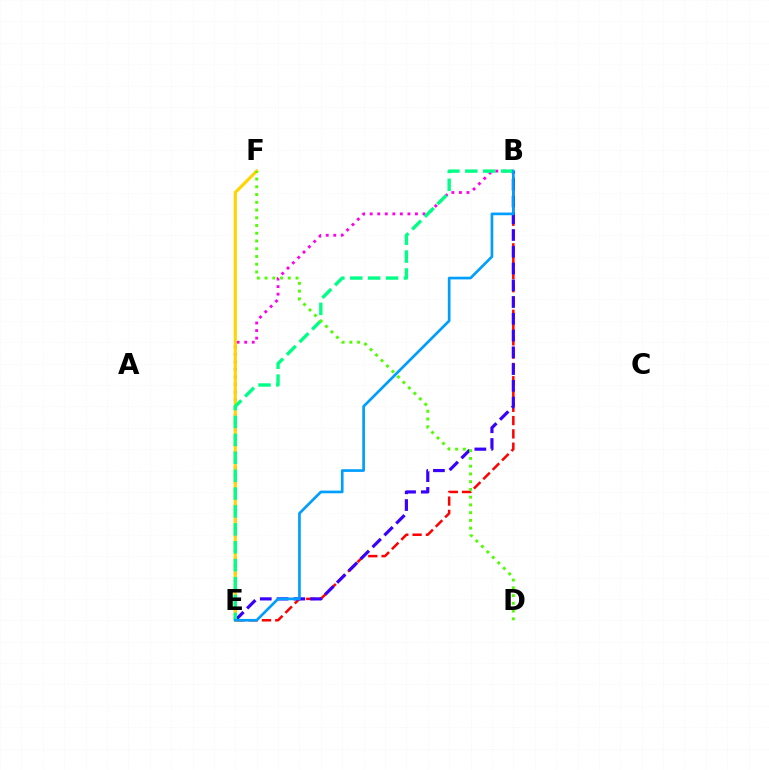{('B', 'E'): [{'color': '#ff00ed', 'line_style': 'dotted', 'thickness': 2.05}, {'color': '#ff0000', 'line_style': 'dashed', 'thickness': 1.81}, {'color': '#3700ff', 'line_style': 'dashed', 'thickness': 2.28}, {'color': '#00ff86', 'line_style': 'dashed', 'thickness': 2.43}, {'color': '#009eff', 'line_style': 'solid', 'thickness': 1.93}], ('E', 'F'): [{'color': '#ffd500', 'line_style': 'solid', 'thickness': 2.25}], ('D', 'F'): [{'color': '#4fff00', 'line_style': 'dotted', 'thickness': 2.1}]}